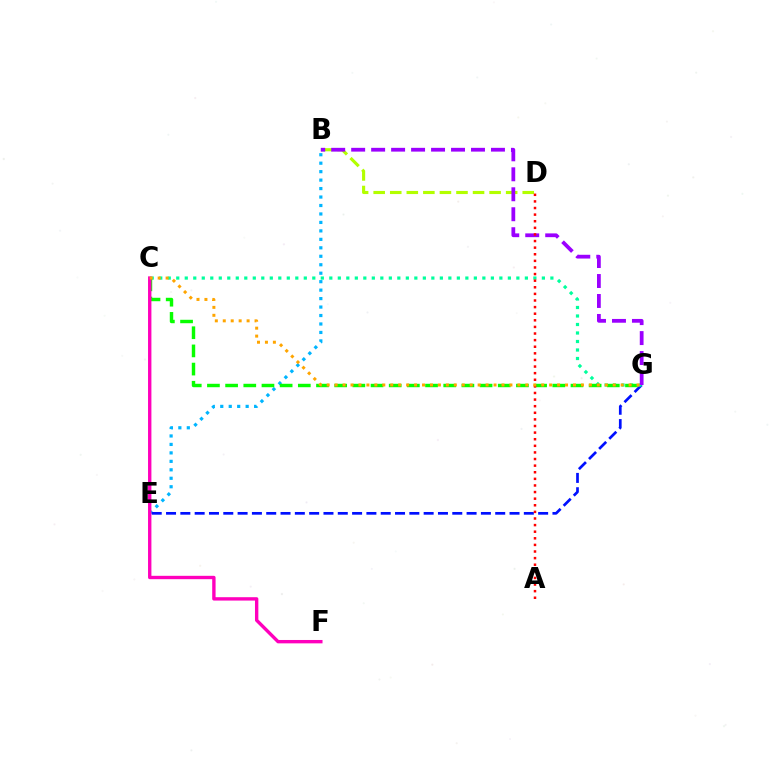{('B', 'E'): [{'color': '#00b5ff', 'line_style': 'dotted', 'thickness': 2.3}], ('E', 'G'): [{'color': '#0010ff', 'line_style': 'dashed', 'thickness': 1.94}], ('C', 'G'): [{'color': '#00ff9d', 'line_style': 'dotted', 'thickness': 2.31}, {'color': '#08ff00', 'line_style': 'dashed', 'thickness': 2.47}, {'color': '#ffa500', 'line_style': 'dotted', 'thickness': 2.16}], ('B', 'D'): [{'color': '#b3ff00', 'line_style': 'dashed', 'thickness': 2.25}], ('B', 'G'): [{'color': '#9b00ff', 'line_style': 'dashed', 'thickness': 2.71}], ('A', 'D'): [{'color': '#ff0000', 'line_style': 'dotted', 'thickness': 1.79}], ('C', 'F'): [{'color': '#ff00bd', 'line_style': 'solid', 'thickness': 2.43}]}